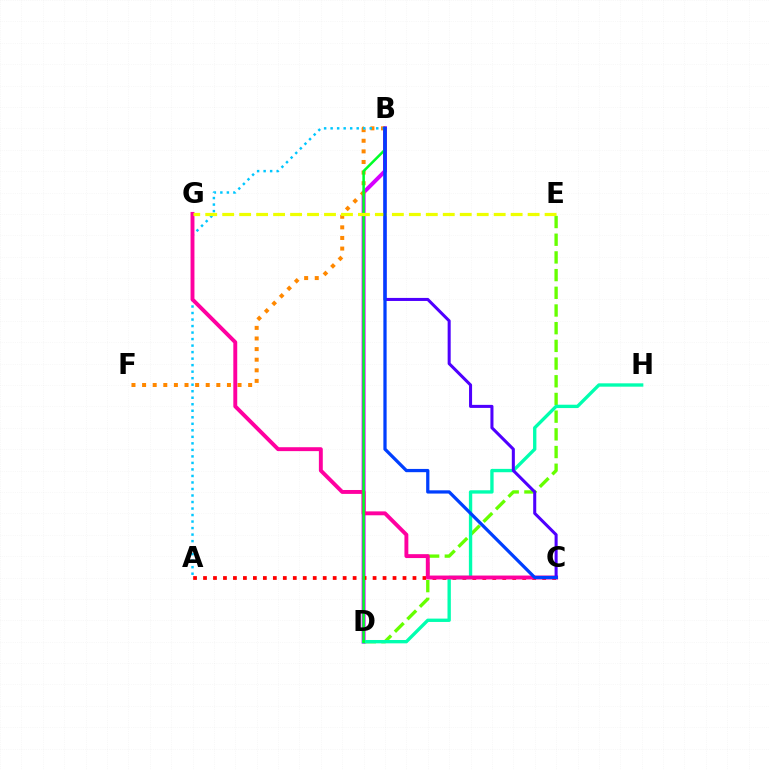{('D', 'E'): [{'color': '#66ff00', 'line_style': 'dashed', 'thickness': 2.4}], ('B', 'D'): [{'color': '#d600ff', 'line_style': 'solid', 'thickness': 2.84}, {'color': '#00ff27', 'line_style': 'solid', 'thickness': 1.82}], ('A', 'C'): [{'color': '#ff0000', 'line_style': 'dotted', 'thickness': 2.71}], ('B', 'F'): [{'color': '#ff8800', 'line_style': 'dotted', 'thickness': 2.88}], ('D', 'H'): [{'color': '#00ffaf', 'line_style': 'solid', 'thickness': 2.41}], ('A', 'B'): [{'color': '#00c7ff', 'line_style': 'dotted', 'thickness': 1.77}], ('C', 'G'): [{'color': '#ff00a0', 'line_style': 'solid', 'thickness': 2.81}], ('B', 'C'): [{'color': '#4f00ff', 'line_style': 'solid', 'thickness': 2.19}, {'color': '#003fff', 'line_style': 'solid', 'thickness': 2.34}], ('E', 'G'): [{'color': '#eeff00', 'line_style': 'dashed', 'thickness': 2.31}]}